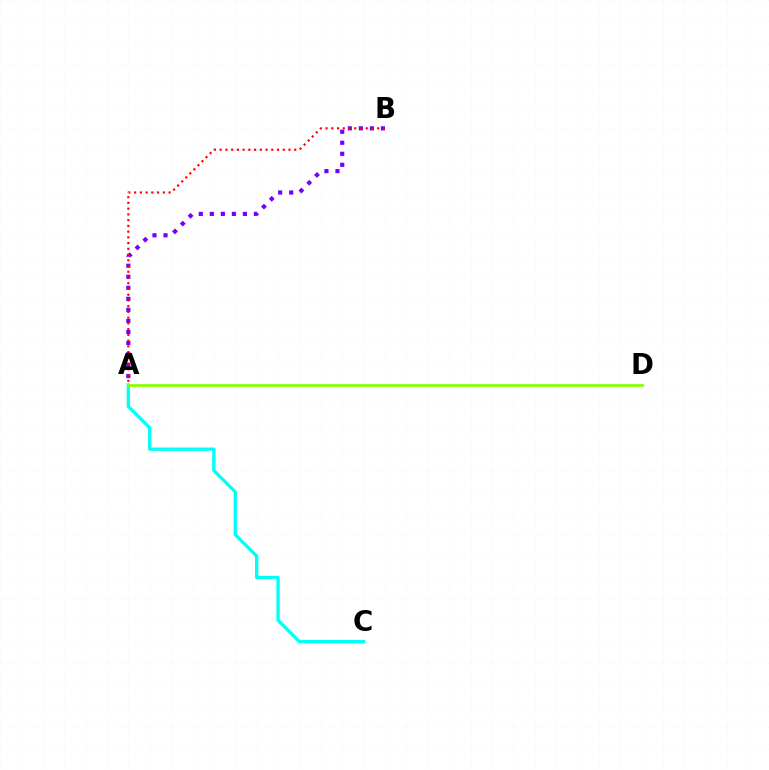{('A', 'B'): [{'color': '#7200ff', 'line_style': 'dotted', 'thickness': 3.0}, {'color': '#ff0000', 'line_style': 'dotted', 'thickness': 1.56}], ('A', 'C'): [{'color': '#00fff6', 'line_style': 'solid', 'thickness': 2.39}], ('A', 'D'): [{'color': '#84ff00', 'line_style': 'solid', 'thickness': 1.97}]}